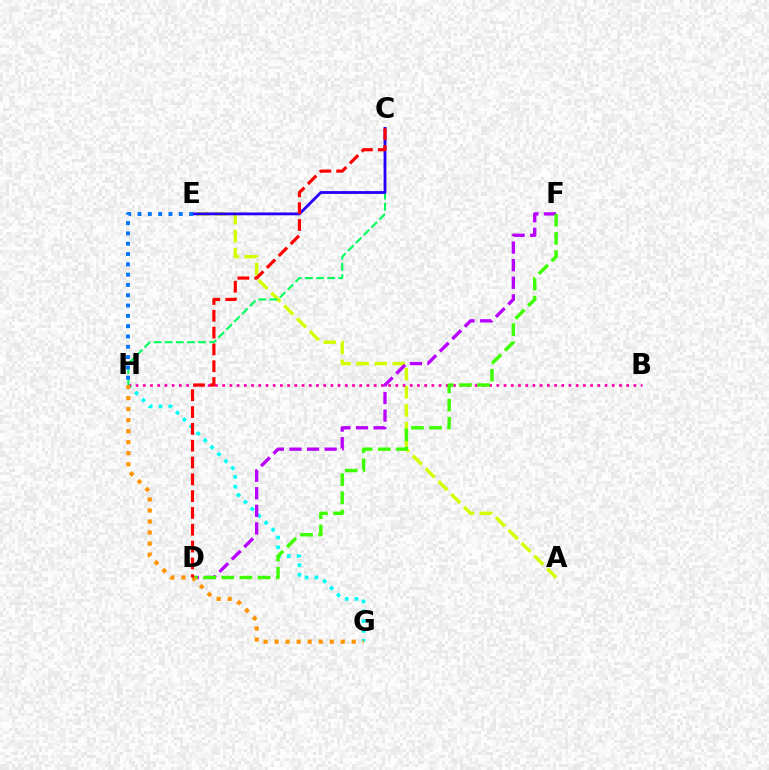{('A', 'E'): [{'color': '#d1ff00', 'line_style': 'dashed', 'thickness': 2.46}], ('G', 'H'): [{'color': '#00fff6', 'line_style': 'dotted', 'thickness': 2.66}, {'color': '#ff9400', 'line_style': 'dotted', 'thickness': 2.99}], ('B', 'H'): [{'color': '#ff00ac', 'line_style': 'dotted', 'thickness': 1.96}], ('D', 'F'): [{'color': '#b900ff', 'line_style': 'dashed', 'thickness': 2.39}, {'color': '#3dff00', 'line_style': 'dashed', 'thickness': 2.47}], ('C', 'H'): [{'color': '#00ff5c', 'line_style': 'dashed', 'thickness': 1.51}], ('C', 'E'): [{'color': '#2500ff', 'line_style': 'solid', 'thickness': 2.02}], ('E', 'H'): [{'color': '#0074ff', 'line_style': 'dotted', 'thickness': 2.8}], ('C', 'D'): [{'color': '#ff0000', 'line_style': 'dashed', 'thickness': 2.28}]}